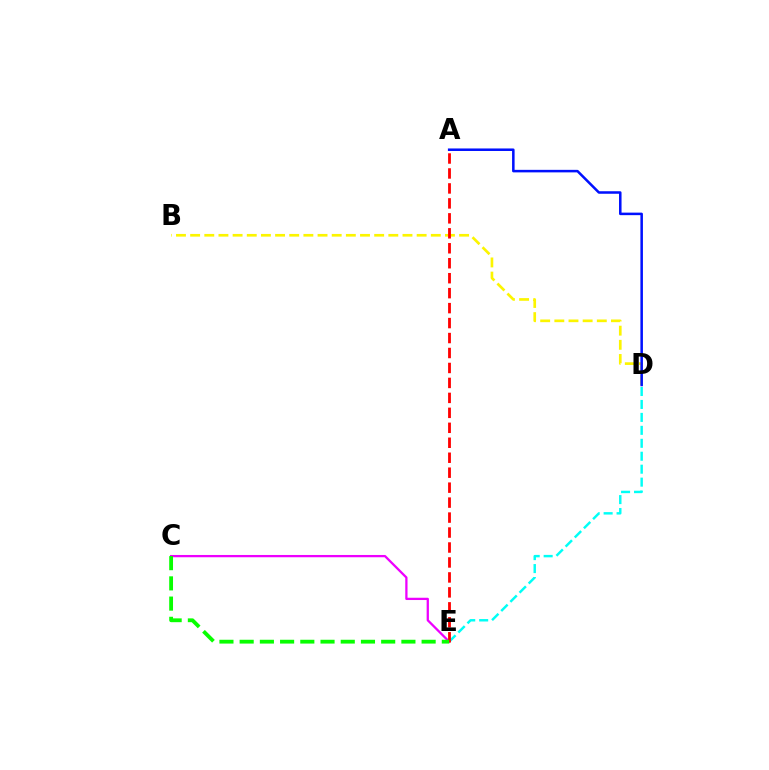{('B', 'D'): [{'color': '#fcf500', 'line_style': 'dashed', 'thickness': 1.92}], ('C', 'E'): [{'color': '#ee00ff', 'line_style': 'solid', 'thickness': 1.64}, {'color': '#08ff00', 'line_style': 'dashed', 'thickness': 2.75}], ('D', 'E'): [{'color': '#00fff6', 'line_style': 'dashed', 'thickness': 1.76}], ('A', 'D'): [{'color': '#0010ff', 'line_style': 'solid', 'thickness': 1.82}], ('A', 'E'): [{'color': '#ff0000', 'line_style': 'dashed', 'thickness': 2.03}]}